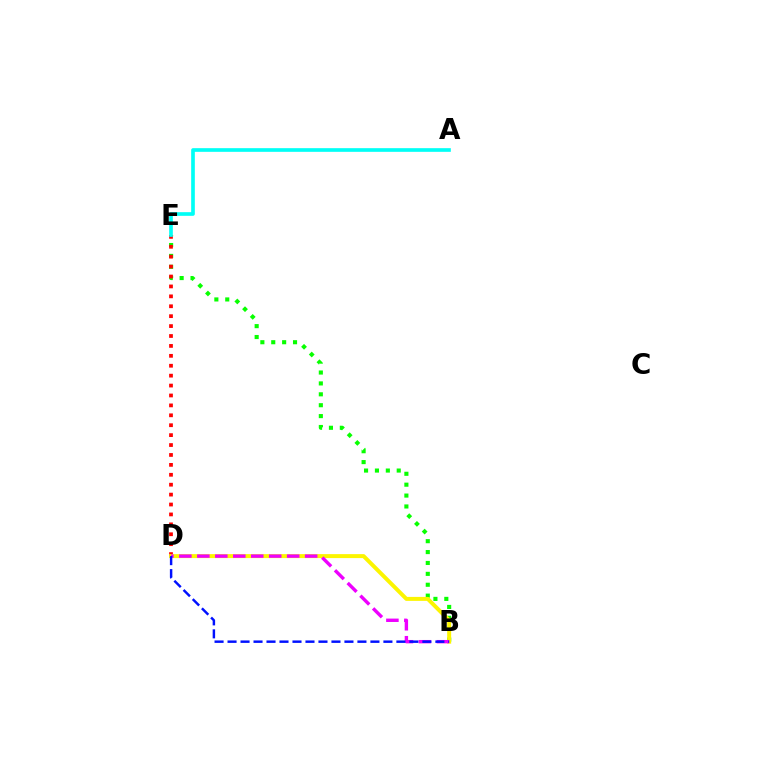{('B', 'E'): [{'color': '#08ff00', 'line_style': 'dotted', 'thickness': 2.96}], ('D', 'E'): [{'color': '#ff0000', 'line_style': 'dotted', 'thickness': 2.69}], ('A', 'E'): [{'color': '#00fff6', 'line_style': 'solid', 'thickness': 2.64}], ('B', 'D'): [{'color': '#fcf500', 'line_style': 'solid', 'thickness': 2.86}, {'color': '#ee00ff', 'line_style': 'dashed', 'thickness': 2.44}, {'color': '#0010ff', 'line_style': 'dashed', 'thickness': 1.76}]}